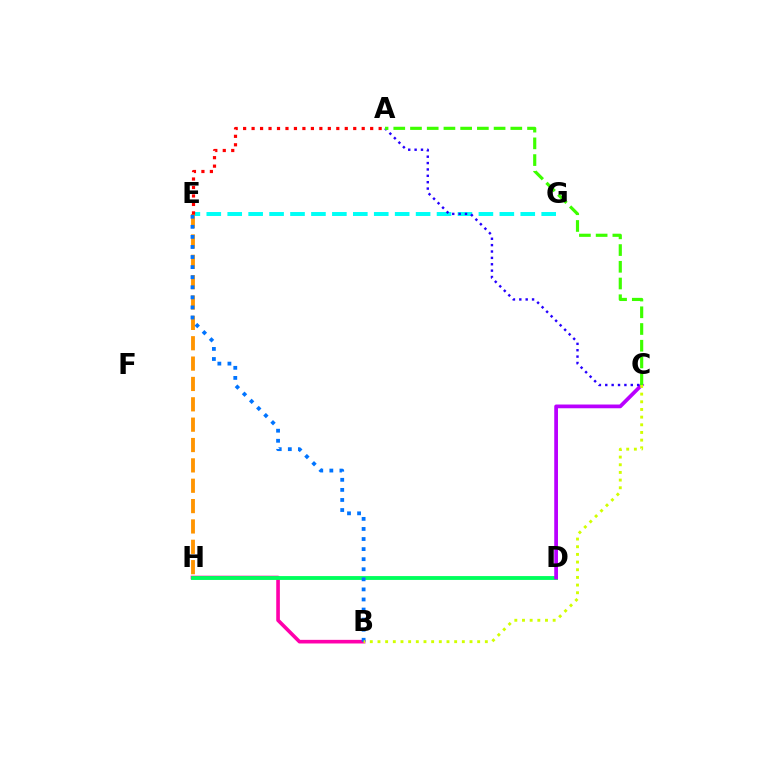{('E', 'G'): [{'color': '#00fff6', 'line_style': 'dashed', 'thickness': 2.84}], ('B', 'H'): [{'color': '#ff00ac', 'line_style': 'solid', 'thickness': 2.61}], ('D', 'H'): [{'color': '#00ff5c', 'line_style': 'solid', 'thickness': 2.77}], ('E', 'H'): [{'color': '#ff9400', 'line_style': 'dashed', 'thickness': 2.77}], ('C', 'D'): [{'color': '#b900ff', 'line_style': 'solid', 'thickness': 2.69}], ('A', 'C'): [{'color': '#2500ff', 'line_style': 'dotted', 'thickness': 1.73}, {'color': '#3dff00', 'line_style': 'dashed', 'thickness': 2.27}], ('B', 'E'): [{'color': '#0074ff', 'line_style': 'dotted', 'thickness': 2.74}], ('B', 'C'): [{'color': '#d1ff00', 'line_style': 'dotted', 'thickness': 2.08}], ('A', 'E'): [{'color': '#ff0000', 'line_style': 'dotted', 'thickness': 2.3}]}